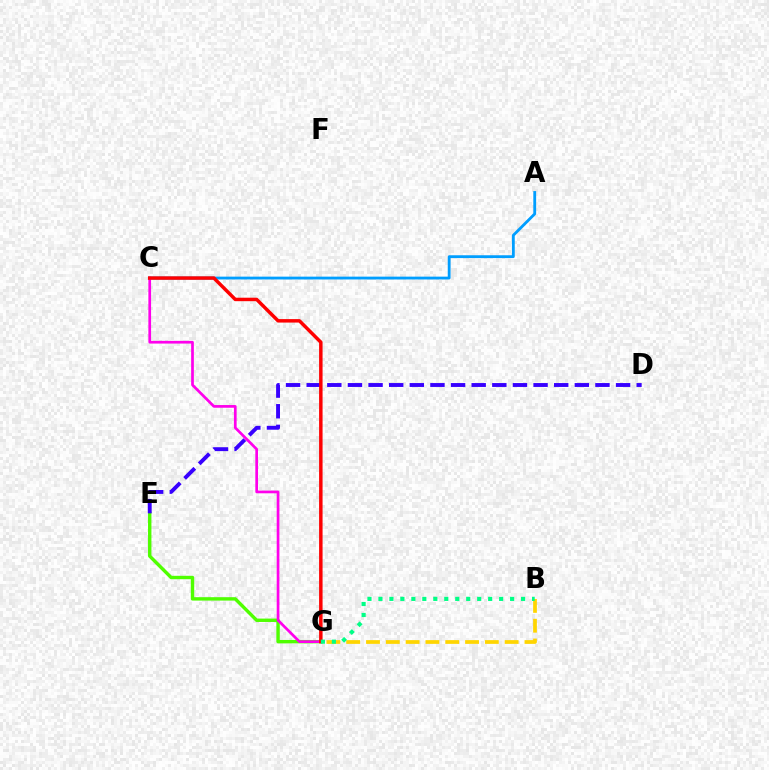{('A', 'C'): [{'color': '#009eff', 'line_style': 'solid', 'thickness': 2.03}], ('E', 'G'): [{'color': '#4fff00', 'line_style': 'solid', 'thickness': 2.45}], ('D', 'E'): [{'color': '#3700ff', 'line_style': 'dashed', 'thickness': 2.8}], ('C', 'G'): [{'color': '#ff00ed', 'line_style': 'solid', 'thickness': 1.94}, {'color': '#ff0000', 'line_style': 'solid', 'thickness': 2.5}], ('B', 'G'): [{'color': '#ffd500', 'line_style': 'dashed', 'thickness': 2.69}, {'color': '#00ff86', 'line_style': 'dotted', 'thickness': 2.98}]}